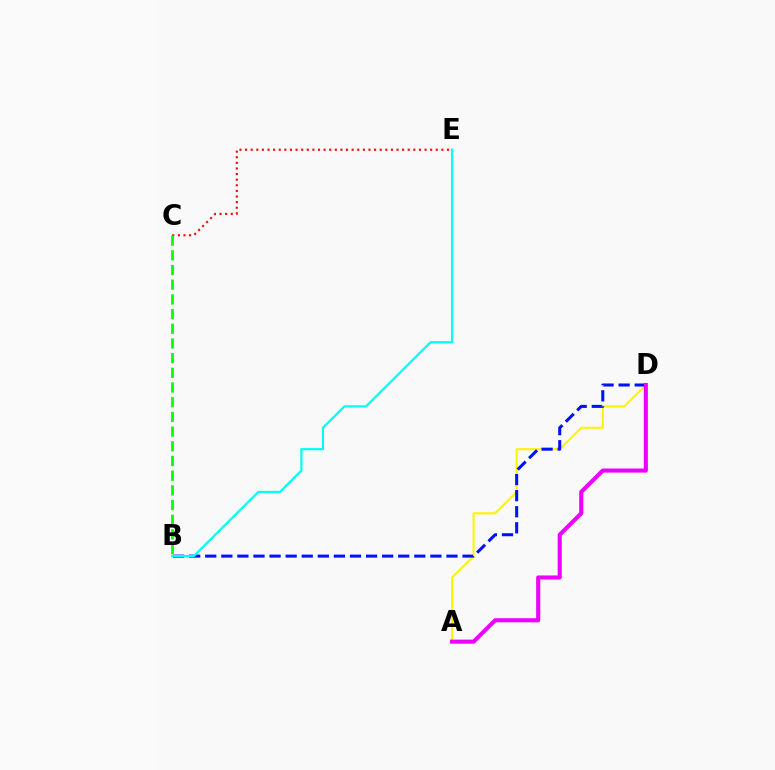{('A', 'D'): [{'color': '#fcf500', 'line_style': 'solid', 'thickness': 1.51}, {'color': '#ee00ff', 'line_style': 'solid', 'thickness': 2.94}], ('B', 'D'): [{'color': '#0010ff', 'line_style': 'dashed', 'thickness': 2.18}], ('C', 'E'): [{'color': '#ff0000', 'line_style': 'dotted', 'thickness': 1.52}], ('B', 'C'): [{'color': '#08ff00', 'line_style': 'dashed', 'thickness': 2.0}], ('B', 'E'): [{'color': '#00fff6', 'line_style': 'solid', 'thickness': 1.59}]}